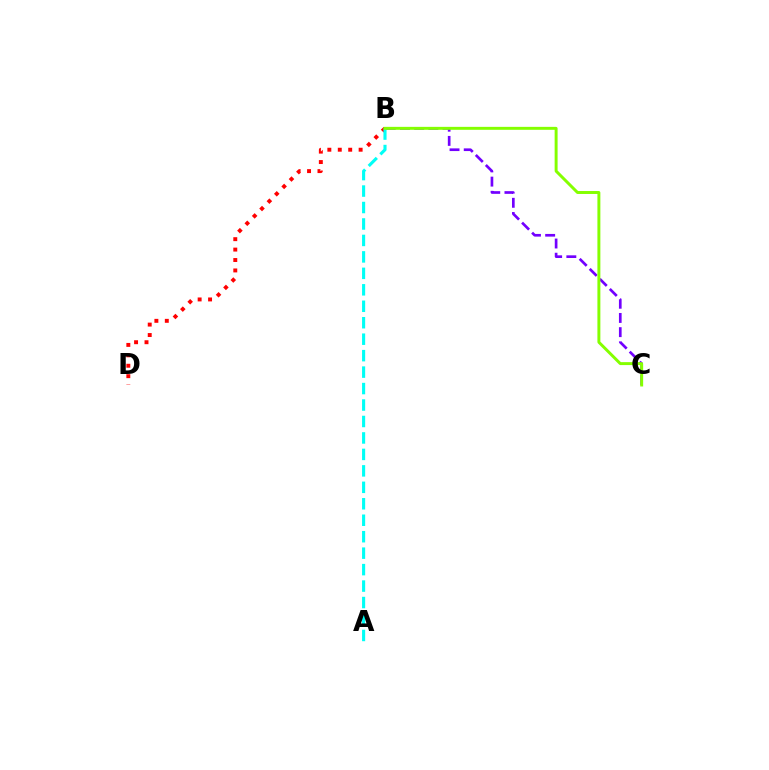{('B', 'D'): [{'color': '#ff0000', 'line_style': 'dotted', 'thickness': 2.83}], ('B', 'C'): [{'color': '#7200ff', 'line_style': 'dashed', 'thickness': 1.93}, {'color': '#84ff00', 'line_style': 'solid', 'thickness': 2.12}], ('A', 'B'): [{'color': '#00fff6', 'line_style': 'dashed', 'thickness': 2.24}]}